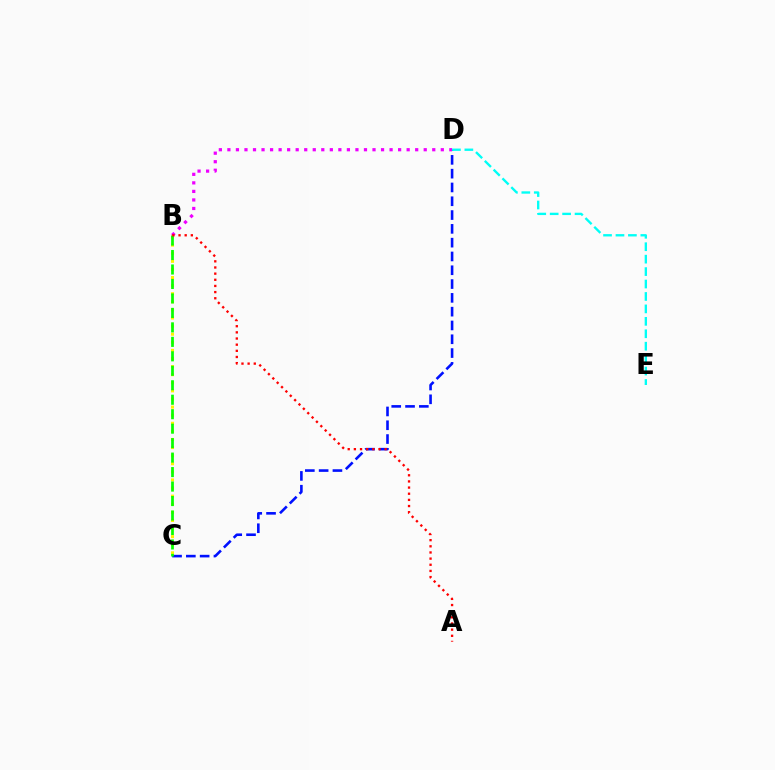{('B', 'C'): [{'color': '#fcf500', 'line_style': 'dotted', 'thickness': 2.2}, {'color': '#08ff00', 'line_style': 'dashed', 'thickness': 1.97}], ('C', 'D'): [{'color': '#0010ff', 'line_style': 'dashed', 'thickness': 1.87}], ('B', 'D'): [{'color': '#ee00ff', 'line_style': 'dotted', 'thickness': 2.32}], ('D', 'E'): [{'color': '#00fff6', 'line_style': 'dashed', 'thickness': 1.69}], ('A', 'B'): [{'color': '#ff0000', 'line_style': 'dotted', 'thickness': 1.67}]}